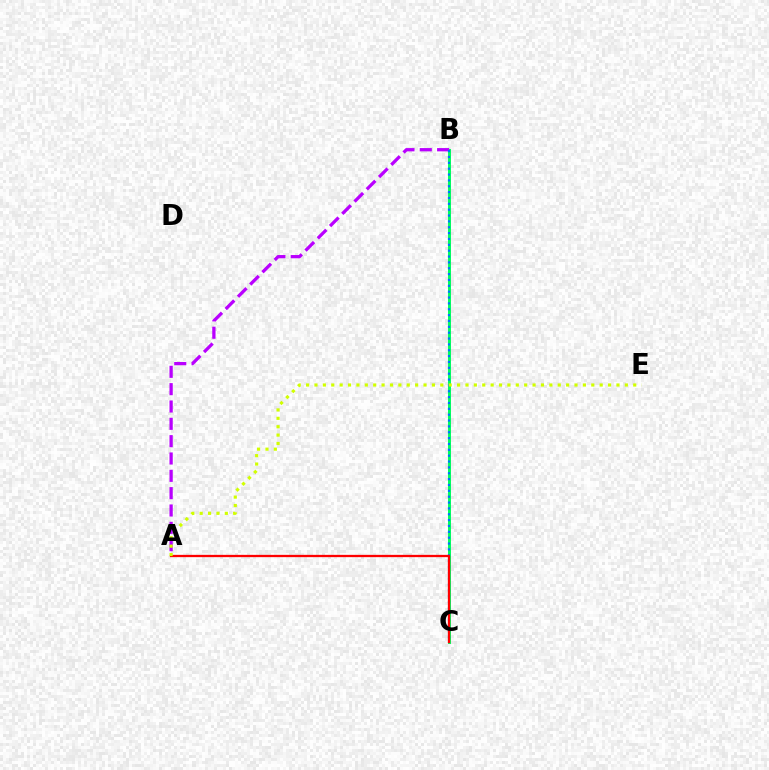{('B', 'C'): [{'color': '#00ff5c', 'line_style': 'solid', 'thickness': 2.13}, {'color': '#0074ff', 'line_style': 'dotted', 'thickness': 1.59}], ('A', 'B'): [{'color': '#b900ff', 'line_style': 'dashed', 'thickness': 2.35}], ('A', 'C'): [{'color': '#ff0000', 'line_style': 'solid', 'thickness': 1.65}], ('A', 'E'): [{'color': '#d1ff00', 'line_style': 'dotted', 'thickness': 2.28}]}